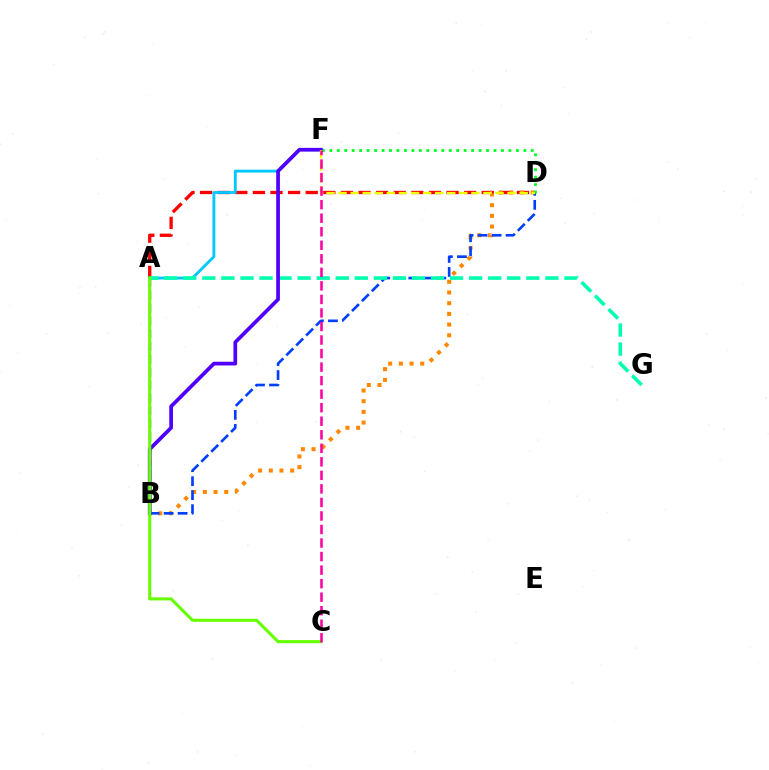{('A', 'D'): [{'color': '#ff0000', 'line_style': 'dashed', 'thickness': 2.39}], ('A', 'B'): [{'color': '#d600ff', 'line_style': 'dashed', 'thickness': 1.74}], ('A', 'F'): [{'color': '#00c7ff', 'line_style': 'solid', 'thickness': 2.05}], ('B', 'D'): [{'color': '#ff8800', 'line_style': 'dotted', 'thickness': 2.9}, {'color': '#003fff', 'line_style': 'dashed', 'thickness': 1.9}], ('D', 'F'): [{'color': '#00ff27', 'line_style': 'dotted', 'thickness': 2.03}, {'color': '#eeff00', 'line_style': 'dashed', 'thickness': 1.64}], ('A', 'G'): [{'color': '#00ffaf', 'line_style': 'dashed', 'thickness': 2.59}], ('B', 'F'): [{'color': '#4f00ff', 'line_style': 'solid', 'thickness': 2.68}], ('A', 'C'): [{'color': '#66ff00', 'line_style': 'solid', 'thickness': 2.2}], ('C', 'F'): [{'color': '#ff00a0', 'line_style': 'dashed', 'thickness': 1.84}]}